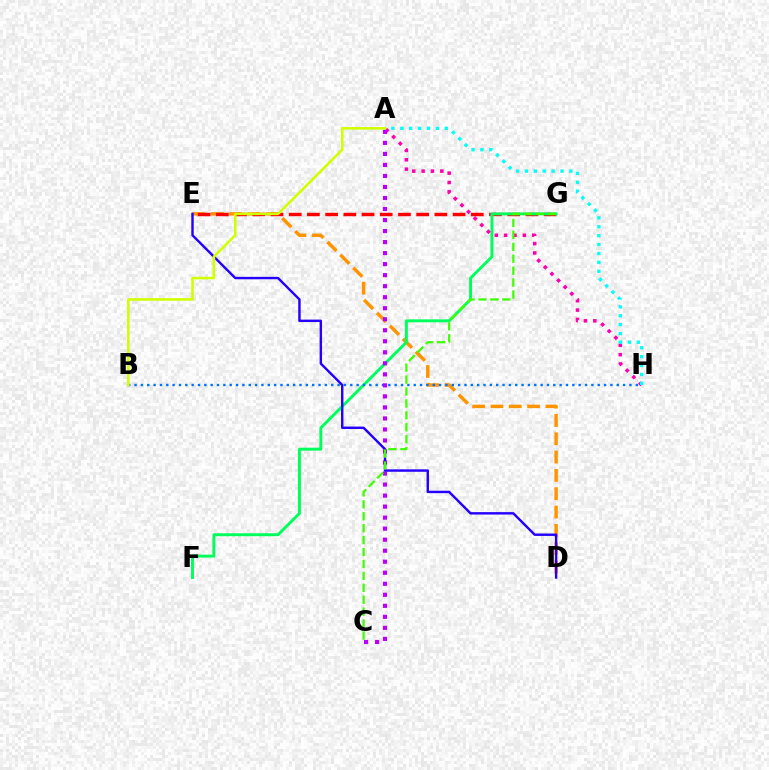{('D', 'E'): [{'color': '#ff9400', 'line_style': 'dashed', 'thickness': 2.49}, {'color': '#2500ff', 'line_style': 'solid', 'thickness': 1.74}], ('E', 'G'): [{'color': '#ff0000', 'line_style': 'dashed', 'thickness': 2.47}], ('F', 'G'): [{'color': '#00ff5c', 'line_style': 'solid', 'thickness': 2.11}], ('A', 'H'): [{'color': '#ff00ac', 'line_style': 'dotted', 'thickness': 2.54}, {'color': '#00fff6', 'line_style': 'dotted', 'thickness': 2.42}], ('B', 'H'): [{'color': '#0074ff', 'line_style': 'dotted', 'thickness': 1.72}], ('A', 'C'): [{'color': '#b900ff', 'line_style': 'dotted', 'thickness': 2.99}], ('C', 'G'): [{'color': '#3dff00', 'line_style': 'dashed', 'thickness': 1.62}], ('A', 'B'): [{'color': '#d1ff00', 'line_style': 'solid', 'thickness': 1.85}]}